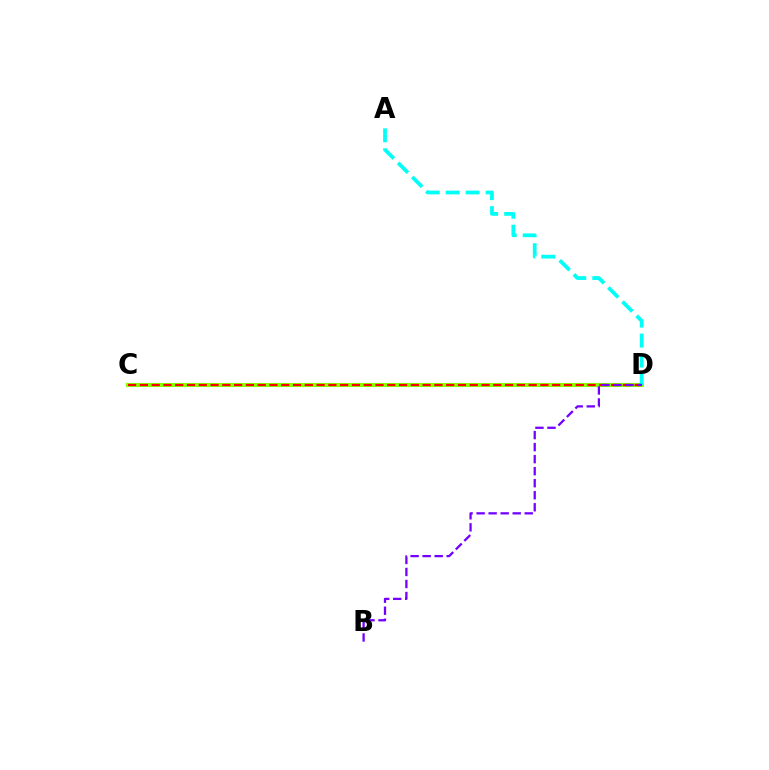{('C', 'D'): [{'color': '#84ff00', 'line_style': 'solid', 'thickness': 2.94}, {'color': '#ff0000', 'line_style': 'dashed', 'thickness': 1.6}], ('A', 'D'): [{'color': '#00fff6', 'line_style': 'dashed', 'thickness': 2.71}], ('B', 'D'): [{'color': '#7200ff', 'line_style': 'dashed', 'thickness': 1.63}]}